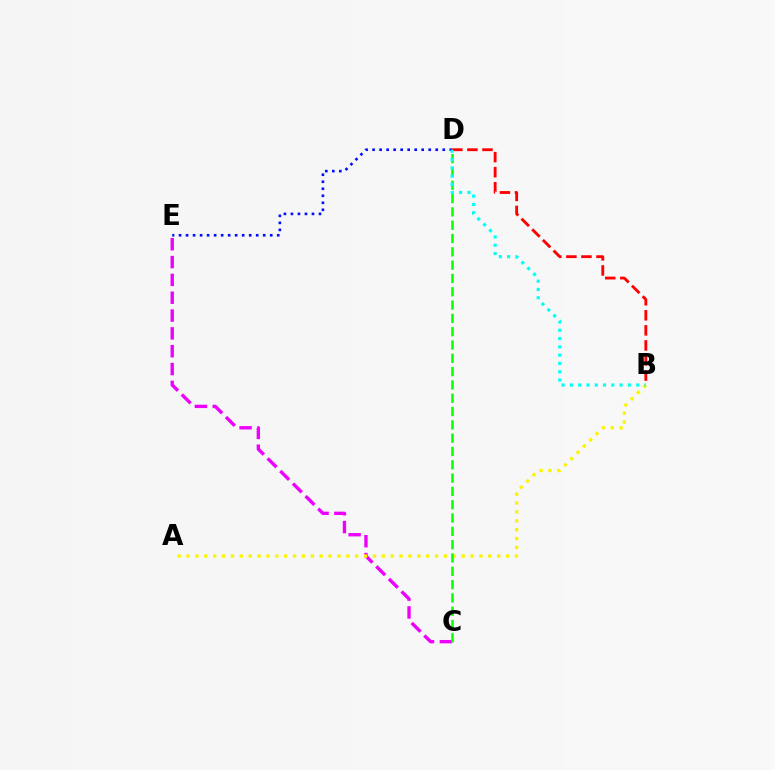{('C', 'E'): [{'color': '#ee00ff', 'line_style': 'dashed', 'thickness': 2.42}], ('D', 'E'): [{'color': '#0010ff', 'line_style': 'dotted', 'thickness': 1.91}], ('A', 'B'): [{'color': '#fcf500', 'line_style': 'dotted', 'thickness': 2.41}], ('B', 'D'): [{'color': '#ff0000', 'line_style': 'dashed', 'thickness': 2.05}, {'color': '#00fff6', 'line_style': 'dotted', 'thickness': 2.25}], ('C', 'D'): [{'color': '#08ff00', 'line_style': 'dashed', 'thickness': 1.81}]}